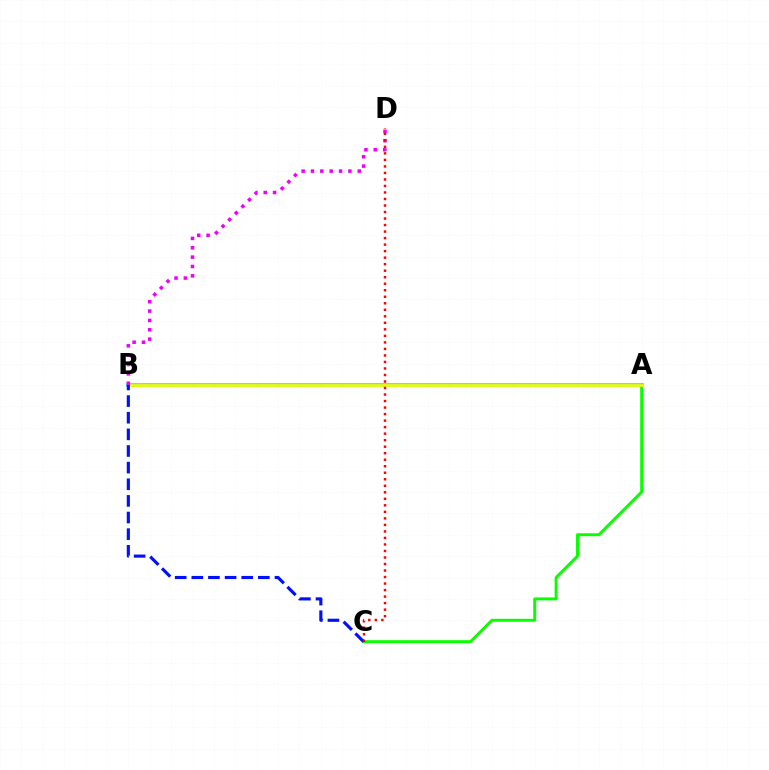{('A', 'C'): [{'color': '#08ff00', 'line_style': 'solid', 'thickness': 2.12}], ('A', 'B'): [{'color': '#00fff6', 'line_style': 'solid', 'thickness': 2.7}, {'color': '#fcf500', 'line_style': 'solid', 'thickness': 1.96}], ('B', 'C'): [{'color': '#0010ff', 'line_style': 'dashed', 'thickness': 2.26}], ('B', 'D'): [{'color': '#ee00ff', 'line_style': 'dotted', 'thickness': 2.54}], ('C', 'D'): [{'color': '#ff0000', 'line_style': 'dotted', 'thickness': 1.77}]}